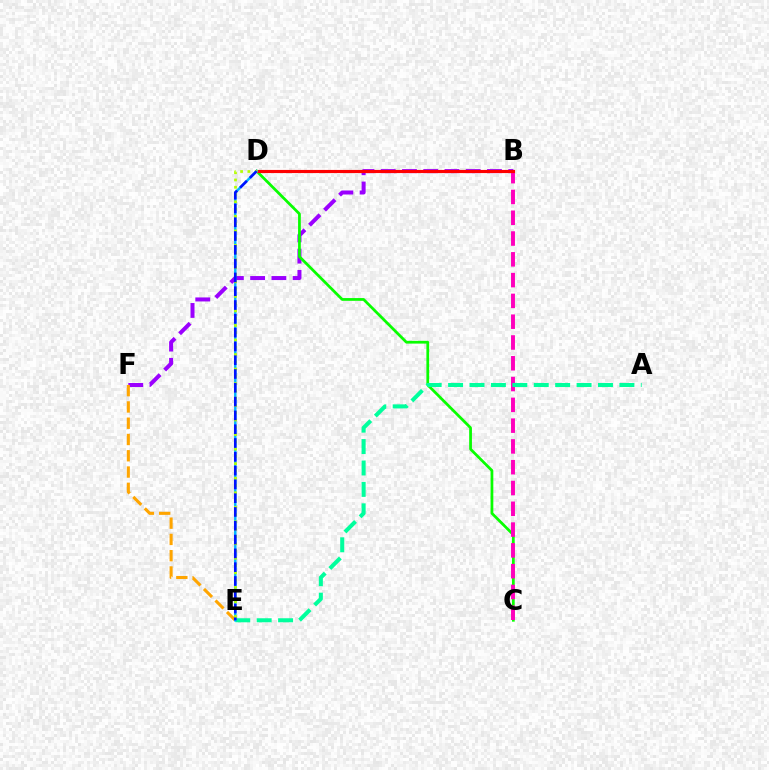{('B', 'F'): [{'color': '#9b00ff', 'line_style': 'dashed', 'thickness': 2.89}], ('C', 'D'): [{'color': '#08ff00', 'line_style': 'solid', 'thickness': 1.98}], ('B', 'C'): [{'color': '#ff00bd', 'line_style': 'dashed', 'thickness': 2.82}], ('A', 'E'): [{'color': '#00ff9d', 'line_style': 'dashed', 'thickness': 2.91}], ('B', 'D'): [{'color': '#ff0000', 'line_style': 'solid', 'thickness': 2.26}], ('E', 'F'): [{'color': '#ffa500', 'line_style': 'dashed', 'thickness': 2.21}], ('D', 'E'): [{'color': '#00b5ff', 'line_style': 'solid', 'thickness': 1.77}, {'color': '#b3ff00', 'line_style': 'dotted', 'thickness': 1.98}, {'color': '#0010ff', 'line_style': 'dashed', 'thickness': 1.87}]}